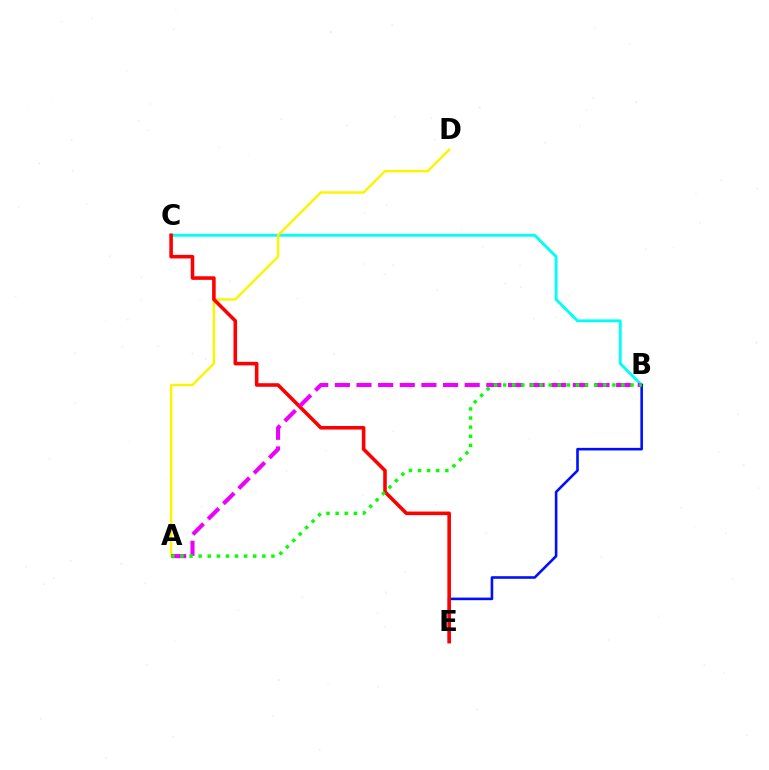{('B', 'C'): [{'color': '#00fff6', 'line_style': 'solid', 'thickness': 2.06}], ('B', 'E'): [{'color': '#0010ff', 'line_style': 'solid', 'thickness': 1.87}], ('A', 'D'): [{'color': '#fcf500', 'line_style': 'solid', 'thickness': 1.76}], ('C', 'E'): [{'color': '#ff0000', 'line_style': 'solid', 'thickness': 2.58}], ('A', 'B'): [{'color': '#ee00ff', 'line_style': 'dashed', 'thickness': 2.94}, {'color': '#08ff00', 'line_style': 'dotted', 'thickness': 2.47}]}